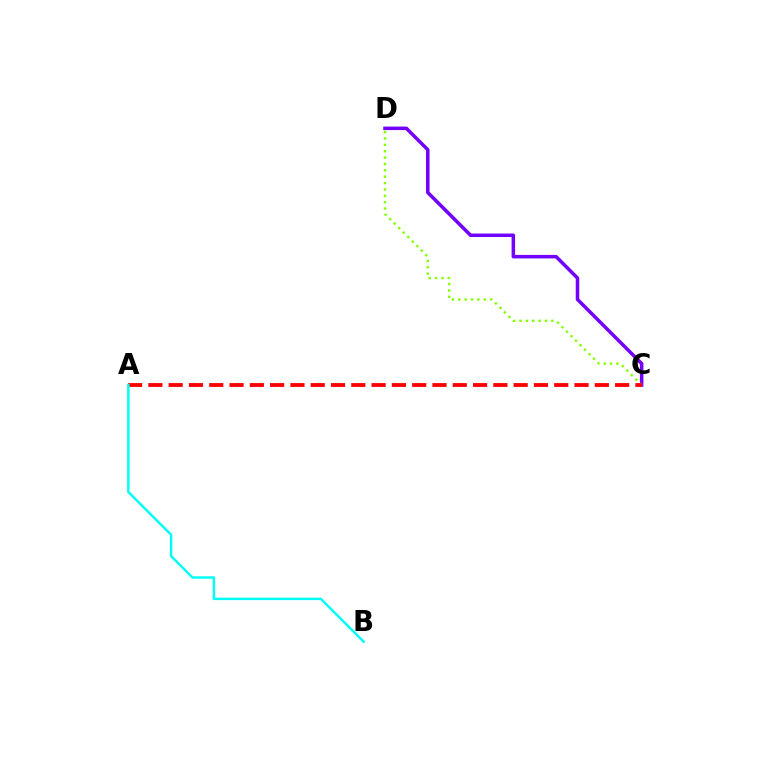{('C', 'D'): [{'color': '#7200ff', 'line_style': 'solid', 'thickness': 2.53}, {'color': '#84ff00', 'line_style': 'dotted', 'thickness': 1.73}], ('A', 'C'): [{'color': '#ff0000', 'line_style': 'dashed', 'thickness': 2.76}], ('A', 'B'): [{'color': '#00fff6', 'line_style': 'solid', 'thickness': 1.76}]}